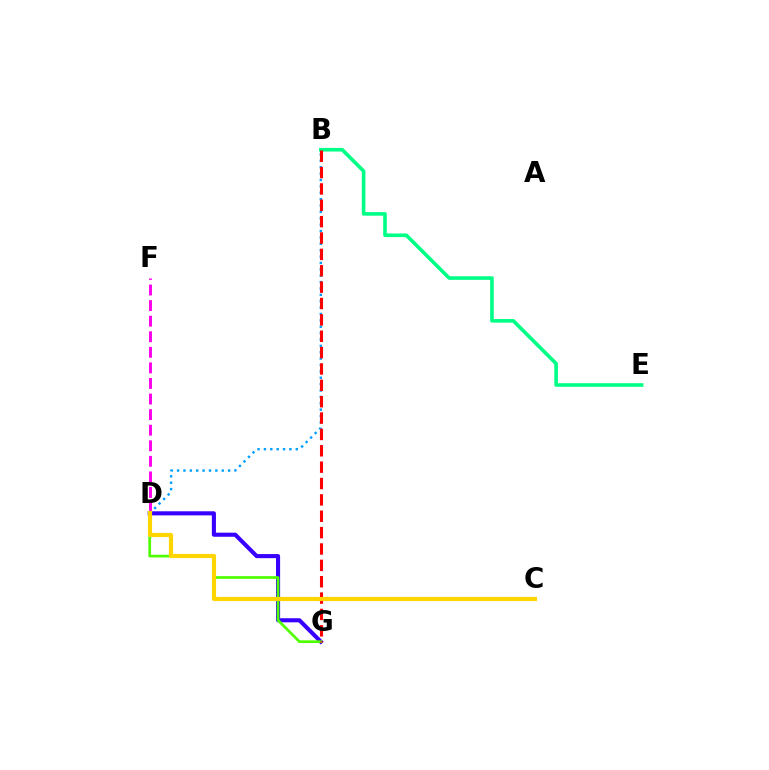{('D', 'G'): [{'color': '#3700ff', 'line_style': 'solid', 'thickness': 2.94}, {'color': '#4fff00', 'line_style': 'solid', 'thickness': 1.95}], ('D', 'F'): [{'color': '#ff00ed', 'line_style': 'dashed', 'thickness': 2.12}], ('B', 'E'): [{'color': '#00ff86', 'line_style': 'solid', 'thickness': 2.61}], ('B', 'D'): [{'color': '#009eff', 'line_style': 'dotted', 'thickness': 1.73}], ('B', 'G'): [{'color': '#ff0000', 'line_style': 'dashed', 'thickness': 2.22}], ('C', 'D'): [{'color': '#ffd500', 'line_style': 'solid', 'thickness': 2.98}]}